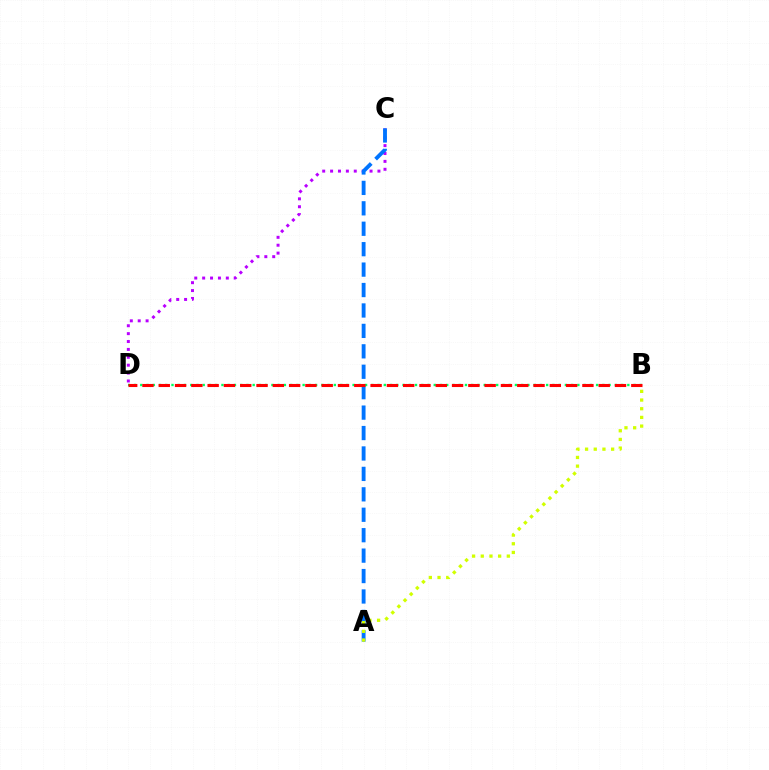{('C', 'D'): [{'color': '#b900ff', 'line_style': 'dotted', 'thickness': 2.14}], ('A', 'C'): [{'color': '#0074ff', 'line_style': 'dashed', 'thickness': 2.78}], ('A', 'B'): [{'color': '#d1ff00', 'line_style': 'dotted', 'thickness': 2.36}], ('B', 'D'): [{'color': '#00ff5c', 'line_style': 'dotted', 'thickness': 1.7}, {'color': '#ff0000', 'line_style': 'dashed', 'thickness': 2.21}]}